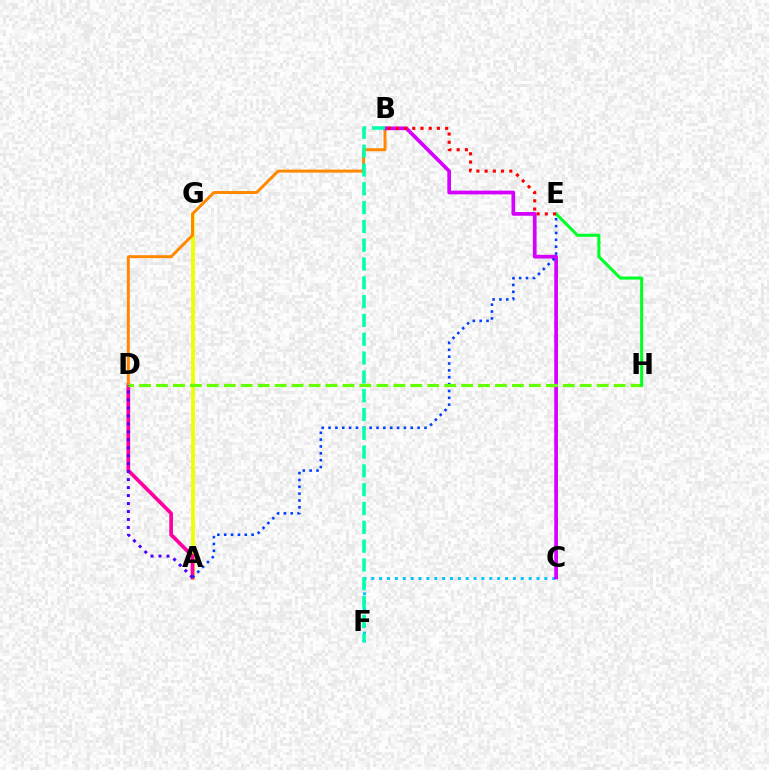{('A', 'G'): [{'color': '#eeff00', 'line_style': 'solid', 'thickness': 2.74}], ('C', 'F'): [{'color': '#00c7ff', 'line_style': 'dotted', 'thickness': 2.14}], ('A', 'D'): [{'color': '#ff00a0', 'line_style': 'solid', 'thickness': 2.68}, {'color': '#4f00ff', 'line_style': 'dotted', 'thickness': 2.17}], ('B', 'D'): [{'color': '#ff8800', 'line_style': 'solid', 'thickness': 2.13}], ('B', 'C'): [{'color': '#d600ff', 'line_style': 'solid', 'thickness': 2.67}], ('A', 'E'): [{'color': '#003fff', 'line_style': 'dotted', 'thickness': 1.86}], ('D', 'H'): [{'color': '#66ff00', 'line_style': 'dashed', 'thickness': 2.3}], ('E', 'H'): [{'color': '#00ff27', 'line_style': 'solid', 'thickness': 2.2}], ('B', 'F'): [{'color': '#00ffaf', 'line_style': 'dashed', 'thickness': 2.55}], ('B', 'E'): [{'color': '#ff0000', 'line_style': 'dotted', 'thickness': 2.23}]}